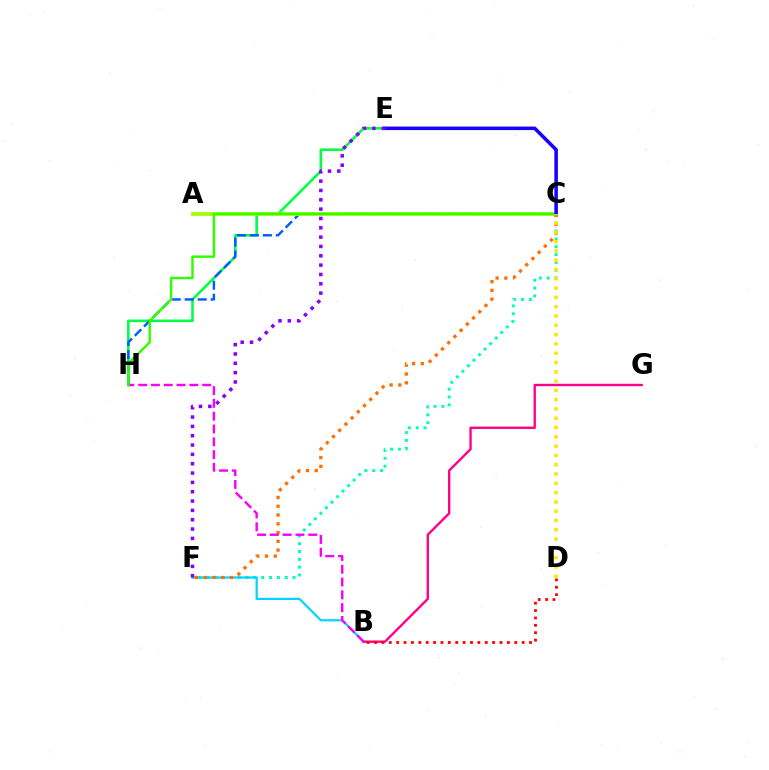{('C', 'F'): [{'color': '#00ffbb', 'line_style': 'dotted', 'thickness': 2.13}, {'color': '#ff7000', 'line_style': 'dotted', 'thickness': 2.38}], ('E', 'H'): [{'color': '#00ff45', 'line_style': 'solid', 'thickness': 1.87}], ('B', 'F'): [{'color': '#00d3ff', 'line_style': 'solid', 'thickness': 1.59}], ('B', 'G'): [{'color': '#ff0088', 'line_style': 'solid', 'thickness': 1.71}], ('B', 'H'): [{'color': '#fa00f9', 'line_style': 'dashed', 'thickness': 1.74}], ('C', 'H'): [{'color': '#005dff', 'line_style': 'dashed', 'thickness': 1.76}, {'color': '#31ff00', 'line_style': 'solid', 'thickness': 1.75}], ('A', 'C'): [{'color': '#a2ff00', 'line_style': 'solid', 'thickness': 2.68}], ('C', 'E'): [{'color': '#1900ff', 'line_style': 'solid', 'thickness': 2.55}], ('C', 'D'): [{'color': '#ffe600', 'line_style': 'dotted', 'thickness': 2.53}], ('B', 'D'): [{'color': '#ff0000', 'line_style': 'dotted', 'thickness': 2.01}], ('E', 'F'): [{'color': '#8a00ff', 'line_style': 'dotted', 'thickness': 2.54}]}